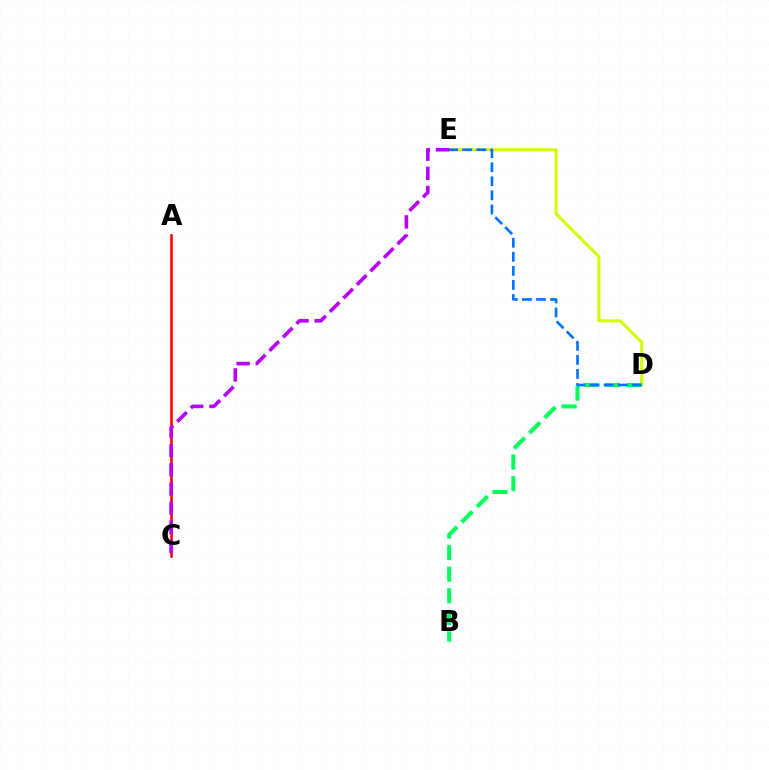{('D', 'E'): [{'color': '#d1ff00', 'line_style': 'solid', 'thickness': 2.19}, {'color': '#0074ff', 'line_style': 'dashed', 'thickness': 1.91}], ('B', 'D'): [{'color': '#00ff5c', 'line_style': 'dashed', 'thickness': 2.93}], ('A', 'C'): [{'color': '#ff0000', 'line_style': 'solid', 'thickness': 1.84}], ('C', 'E'): [{'color': '#b900ff', 'line_style': 'dashed', 'thickness': 2.6}]}